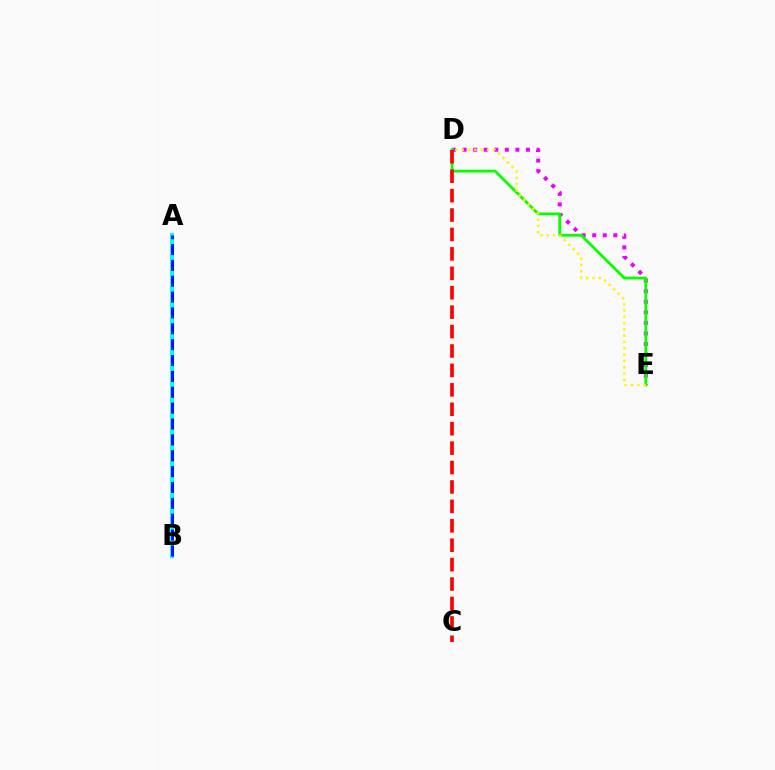{('A', 'B'): [{'color': '#00fff6', 'line_style': 'solid', 'thickness': 2.95}, {'color': '#0010ff', 'line_style': 'dashed', 'thickness': 2.16}], ('D', 'E'): [{'color': '#ee00ff', 'line_style': 'dotted', 'thickness': 2.87}, {'color': '#08ff00', 'line_style': 'solid', 'thickness': 2.02}, {'color': '#fcf500', 'line_style': 'dotted', 'thickness': 1.72}], ('C', 'D'): [{'color': '#ff0000', 'line_style': 'dashed', 'thickness': 2.64}]}